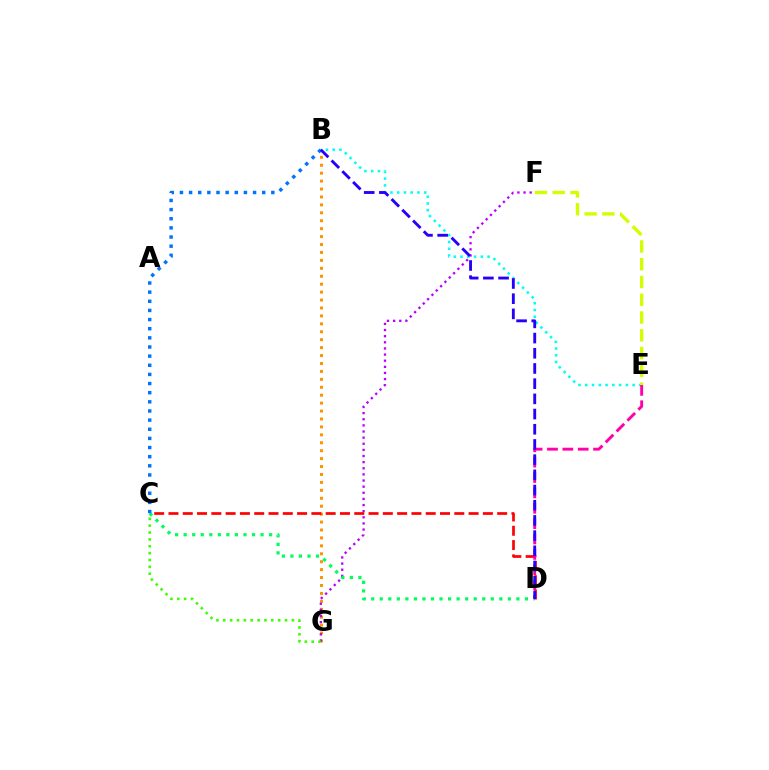{('B', 'E'): [{'color': '#00fff6', 'line_style': 'dotted', 'thickness': 1.84}], ('B', 'G'): [{'color': '#ff9400', 'line_style': 'dotted', 'thickness': 2.15}], ('F', 'G'): [{'color': '#b900ff', 'line_style': 'dotted', 'thickness': 1.66}], ('C', 'D'): [{'color': '#00ff5c', 'line_style': 'dotted', 'thickness': 2.32}, {'color': '#ff0000', 'line_style': 'dashed', 'thickness': 1.94}], ('B', 'C'): [{'color': '#0074ff', 'line_style': 'dotted', 'thickness': 2.48}], ('D', 'E'): [{'color': '#ff00ac', 'line_style': 'dashed', 'thickness': 2.09}], ('C', 'G'): [{'color': '#3dff00', 'line_style': 'dotted', 'thickness': 1.86}], ('E', 'F'): [{'color': '#d1ff00', 'line_style': 'dashed', 'thickness': 2.41}], ('B', 'D'): [{'color': '#2500ff', 'line_style': 'dashed', 'thickness': 2.06}]}